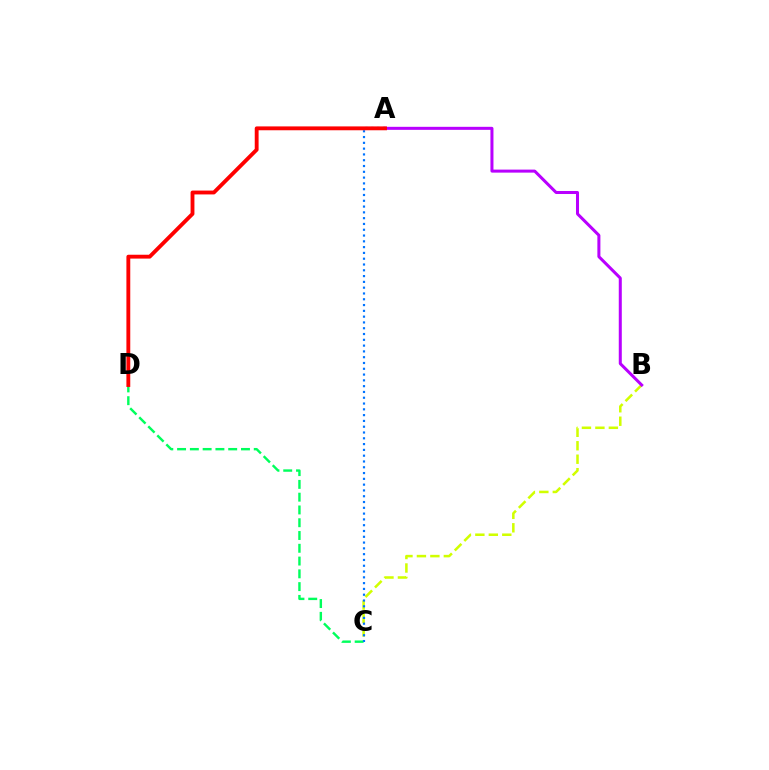{('B', 'C'): [{'color': '#d1ff00', 'line_style': 'dashed', 'thickness': 1.83}], ('C', 'D'): [{'color': '#00ff5c', 'line_style': 'dashed', 'thickness': 1.74}], ('A', 'B'): [{'color': '#b900ff', 'line_style': 'solid', 'thickness': 2.18}], ('A', 'C'): [{'color': '#0074ff', 'line_style': 'dotted', 'thickness': 1.57}], ('A', 'D'): [{'color': '#ff0000', 'line_style': 'solid', 'thickness': 2.78}]}